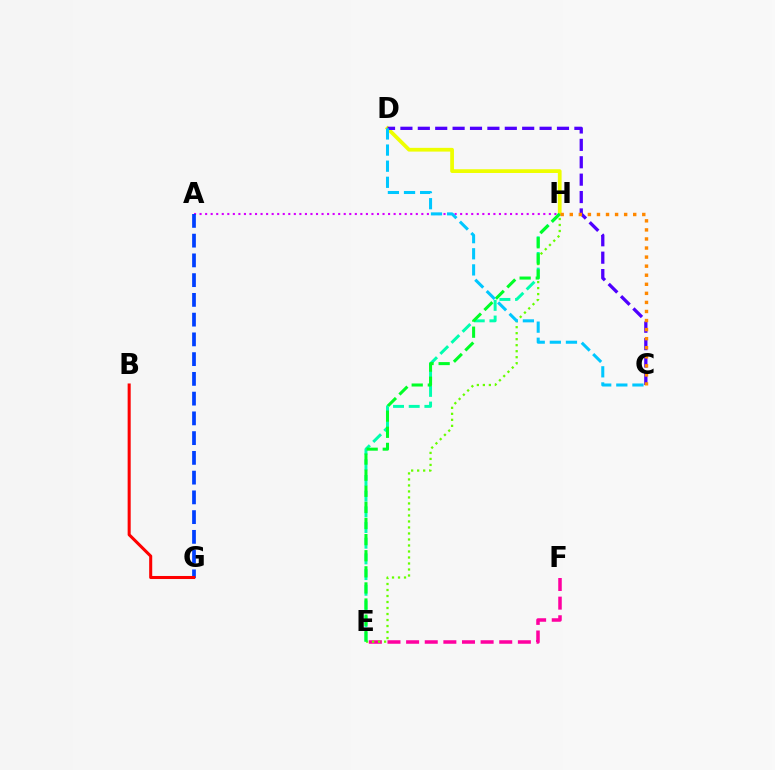{('E', 'F'): [{'color': '#ff00a0', 'line_style': 'dashed', 'thickness': 2.53}], ('E', 'H'): [{'color': '#66ff00', 'line_style': 'dotted', 'thickness': 1.63}, {'color': '#00ffaf', 'line_style': 'dashed', 'thickness': 2.13}, {'color': '#00ff27', 'line_style': 'dashed', 'thickness': 2.19}], ('A', 'H'): [{'color': '#d600ff', 'line_style': 'dotted', 'thickness': 1.51}], ('D', 'H'): [{'color': '#eeff00', 'line_style': 'solid', 'thickness': 2.7}], ('A', 'G'): [{'color': '#003fff', 'line_style': 'dashed', 'thickness': 2.68}], ('C', 'D'): [{'color': '#4f00ff', 'line_style': 'dashed', 'thickness': 2.36}, {'color': '#00c7ff', 'line_style': 'dashed', 'thickness': 2.19}], ('B', 'G'): [{'color': '#ff0000', 'line_style': 'solid', 'thickness': 2.2}], ('C', 'H'): [{'color': '#ff8800', 'line_style': 'dotted', 'thickness': 2.46}]}